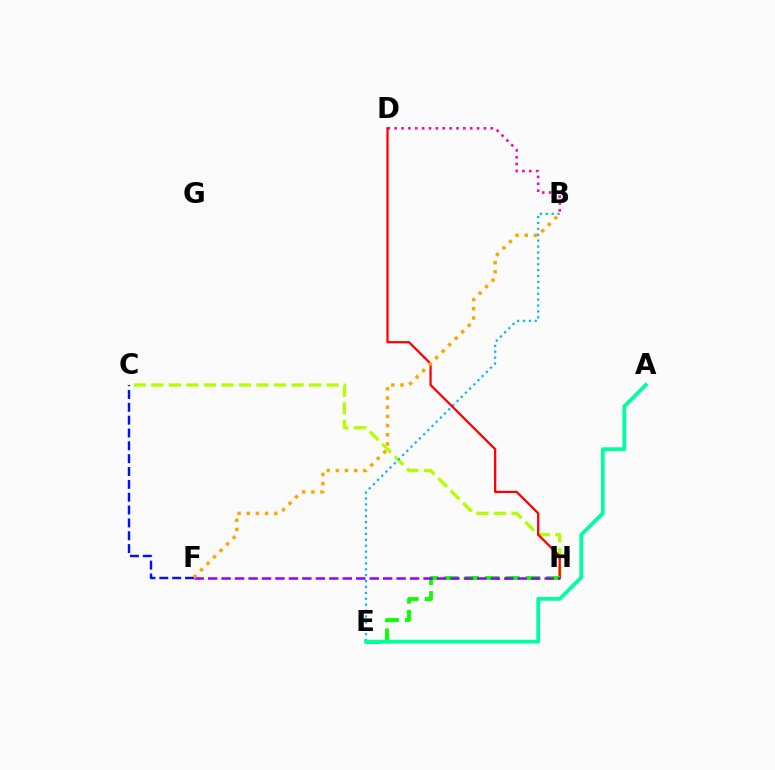{('B', 'D'): [{'color': '#ff00bd', 'line_style': 'dotted', 'thickness': 1.87}], ('C', 'H'): [{'color': '#b3ff00', 'line_style': 'dashed', 'thickness': 2.38}], ('B', 'E'): [{'color': '#00b5ff', 'line_style': 'dotted', 'thickness': 1.6}], ('D', 'H'): [{'color': '#ff0000', 'line_style': 'solid', 'thickness': 1.63}], ('E', 'H'): [{'color': '#08ff00', 'line_style': 'dashed', 'thickness': 2.76}], ('C', 'F'): [{'color': '#0010ff', 'line_style': 'dashed', 'thickness': 1.74}], ('A', 'E'): [{'color': '#00ff9d', 'line_style': 'solid', 'thickness': 2.71}], ('F', 'H'): [{'color': '#9b00ff', 'line_style': 'dashed', 'thickness': 1.83}], ('B', 'F'): [{'color': '#ffa500', 'line_style': 'dotted', 'thickness': 2.49}]}